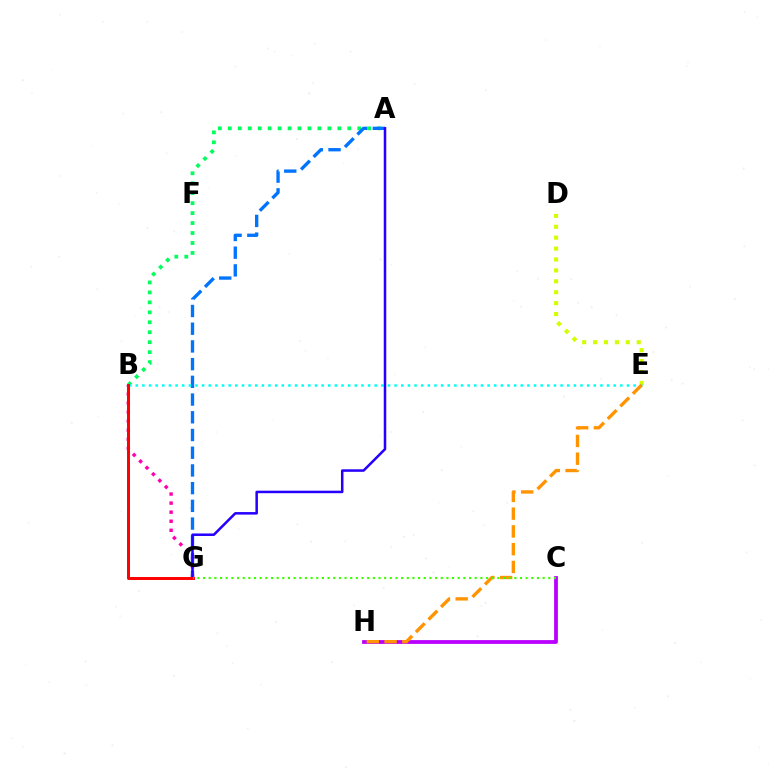{('B', 'G'): [{'color': '#ff00ac', 'line_style': 'dotted', 'thickness': 2.46}, {'color': '#ff0000', 'line_style': 'solid', 'thickness': 2.13}], ('A', 'B'): [{'color': '#00ff5c', 'line_style': 'dotted', 'thickness': 2.71}], ('C', 'H'): [{'color': '#b900ff', 'line_style': 'solid', 'thickness': 2.73}], ('D', 'E'): [{'color': '#d1ff00', 'line_style': 'dotted', 'thickness': 2.97}], ('A', 'G'): [{'color': '#0074ff', 'line_style': 'dashed', 'thickness': 2.41}, {'color': '#2500ff', 'line_style': 'solid', 'thickness': 1.81}], ('B', 'E'): [{'color': '#00fff6', 'line_style': 'dotted', 'thickness': 1.8}], ('E', 'H'): [{'color': '#ff9400', 'line_style': 'dashed', 'thickness': 2.41}], ('C', 'G'): [{'color': '#3dff00', 'line_style': 'dotted', 'thickness': 1.54}]}